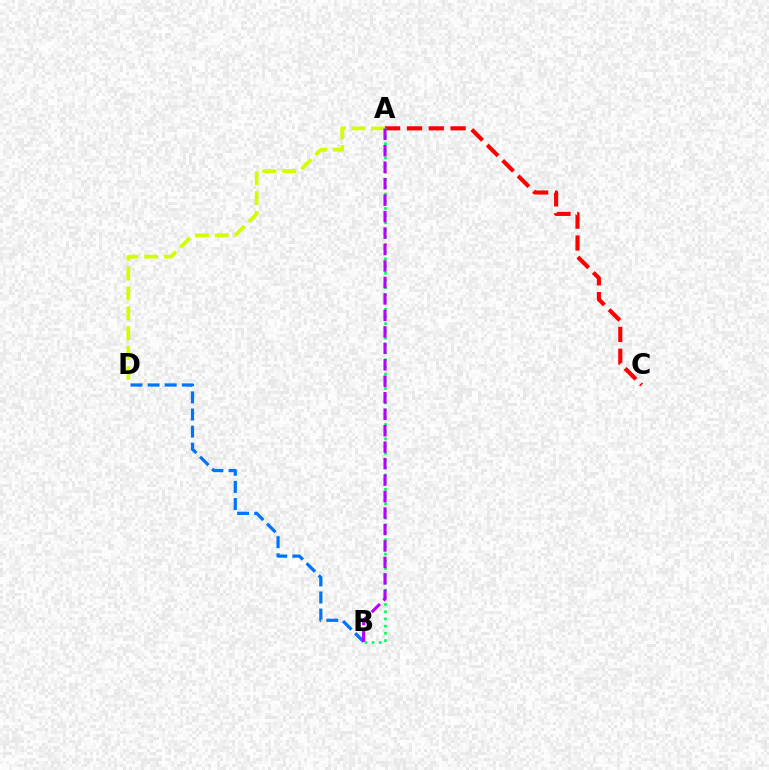{('A', 'D'): [{'color': '#d1ff00', 'line_style': 'dashed', 'thickness': 2.7}], ('A', 'C'): [{'color': '#ff0000', 'line_style': 'dashed', 'thickness': 2.97}], ('B', 'D'): [{'color': '#0074ff', 'line_style': 'dashed', 'thickness': 2.32}], ('A', 'B'): [{'color': '#00ff5c', 'line_style': 'dotted', 'thickness': 1.96}, {'color': '#b900ff', 'line_style': 'dashed', 'thickness': 2.24}]}